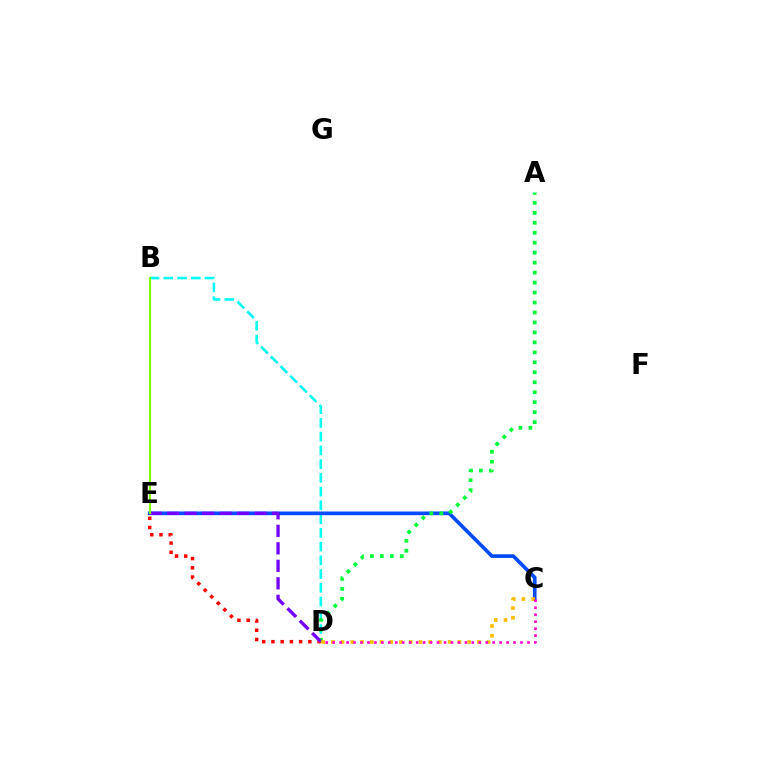{('B', 'D'): [{'color': '#00fff6', 'line_style': 'dashed', 'thickness': 1.87}], ('D', 'E'): [{'color': '#ff0000', 'line_style': 'dotted', 'thickness': 2.51}, {'color': '#7200ff', 'line_style': 'dashed', 'thickness': 2.38}], ('C', 'E'): [{'color': '#004bff', 'line_style': 'solid', 'thickness': 2.64}], ('A', 'D'): [{'color': '#00ff39', 'line_style': 'dotted', 'thickness': 2.71}], ('B', 'E'): [{'color': '#84ff00', 'line_style': 'solid', 'thickness': 1.56}], ('C', 'D'): [{'color': '#ffbd00', 'line_style': 'dotted', 'thickness': 2.64}, {'color': '#ff00cf', 'line_style': 'dotted', 'thickness': 1.89}]}